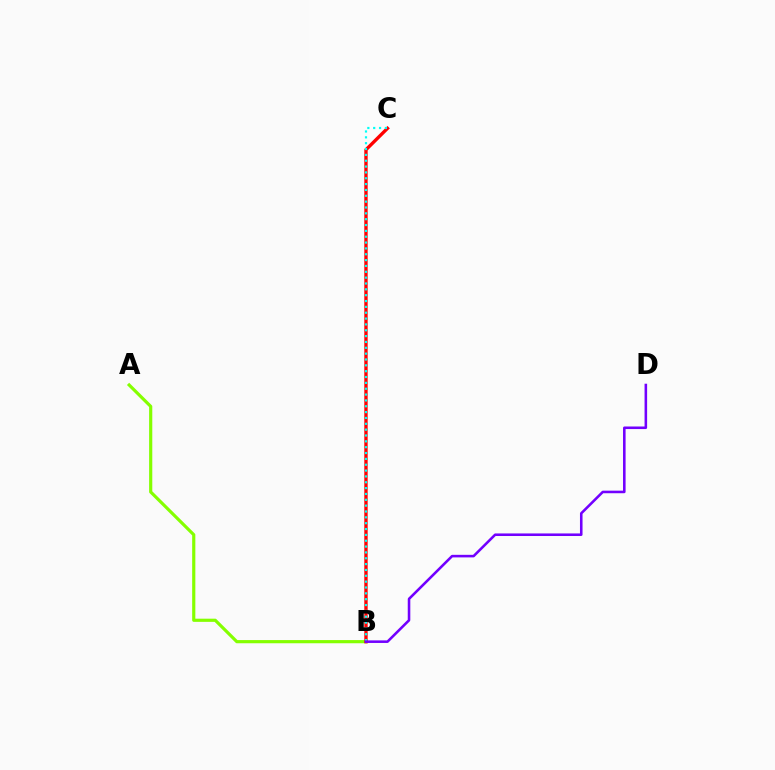{('A', 'B'): [{'color': '#84ff00', 'line_style': 'solid', 'thickness': 2.28}], ('B', 'C'): [{'color': '#ff0000', 'line_style': 'solid', 'thickness': 2.41}, {'color': '#00fff6', 'line_style': 'dotted', 'thickness': 1.59}], ('B', 'D'): [{'color': '#7200ff', 'line_style': 'solid', 'thickness': 1.85}]}